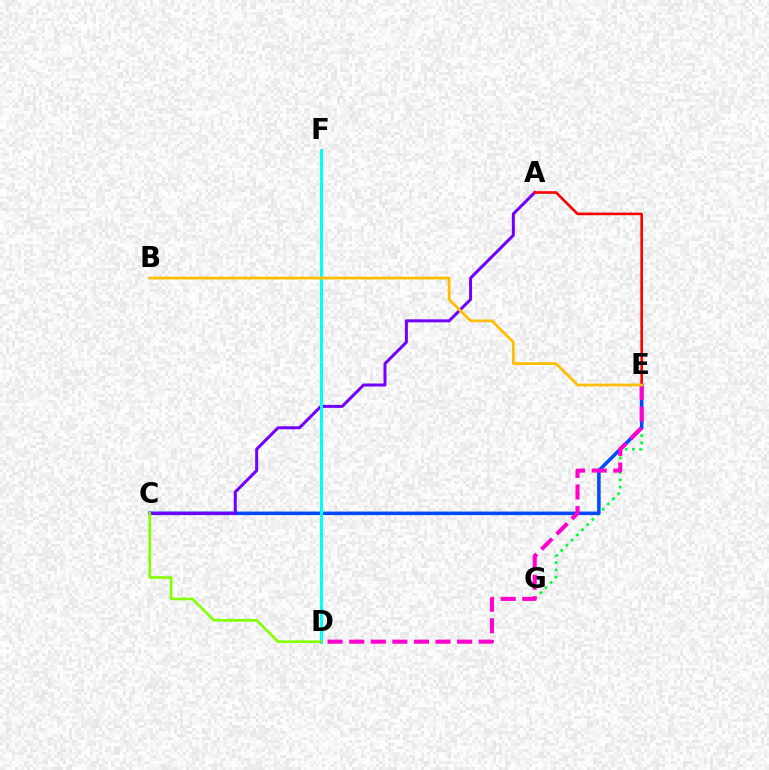{('E', 'G'): [{'color': '#00ff39', 'line_style': 'dotted', 'thickness': 1.98}], ('C', 'E'): [{'color': '#004bff', 'line_style': 'solid', 'thickness': 2.55}], ('A', 'C'): [{'color': '#7200ff', 'line_style': 'solid', 'thickness': 2.16}], ('D', 'F'): [{'color': '#00fff6', 'line_style': 'solid', 'thickness': 2.14}], ('C', 'D'): [{'color': '#84ff00', 'line_style': 'solid', 'thickness': 1.9}], ('A', 'E'): [{'color': '#ff0000', 'line_style': 'solid', 'thickness': 1.89}], ('D', 'E'): [{'color': '#ff00cf', 'line_style': 'dashed', 'thickness': 2.93}], ('B', 'E'): [{'color': '#ffbd00', 'line_style': 'solid', 'thickness': 1.98}]}